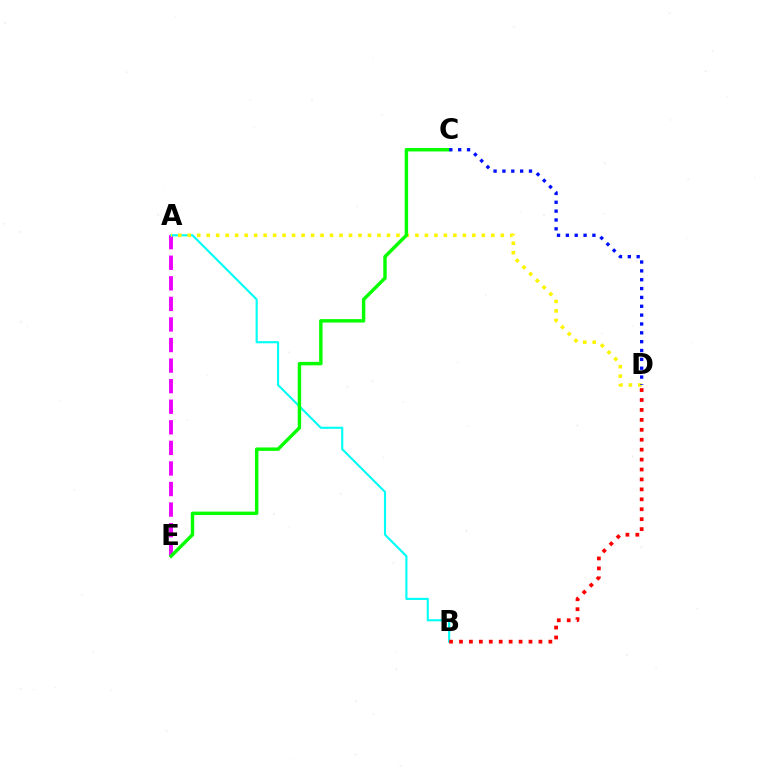{('A', 'E'): [{'color': '#ee00ff', 'line_style': 'dashed', 'thickness': 2.79}], ('A', 'B'): [{'color': '#00fff6', 'line_style': 'solid', 'thickness': 1.54}], ('A', 'D'): [{'color': '#fcf500', 'line_style': 'dotted', 'thickness': 2.58}], ('B', 'D'): [{'color': '#ff0000', 'line_style': 'dotted', 'thickness': 2.7}], ('C', 'E'): [{'color': '#08ff00', 'line_style': 'solid', 'thickness': 2.47}], ('C', 'D'): [{'color': '#0010ff', 'line_style': 'dotted', 'thickness': 2.4}]}